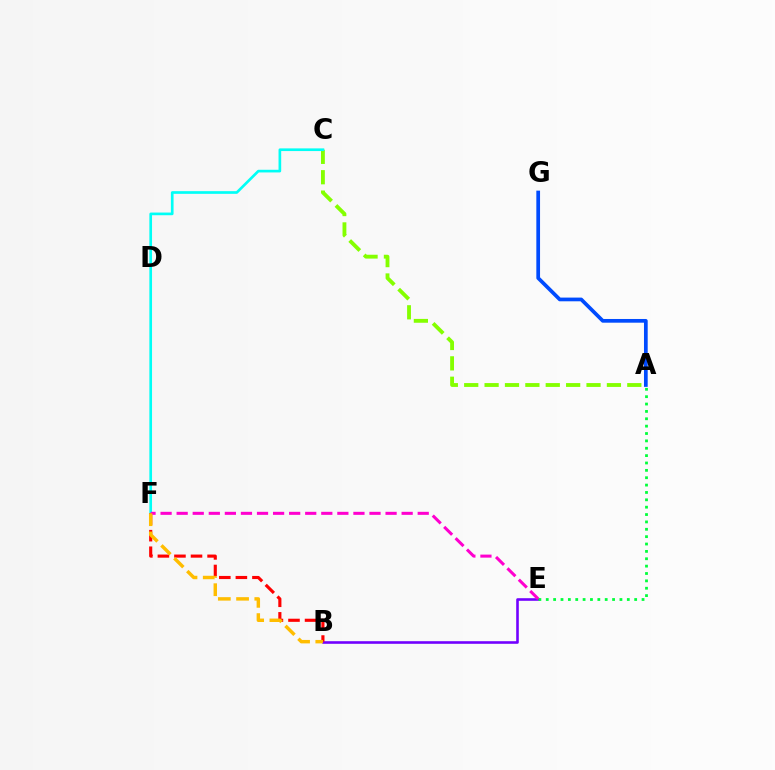{('A', 'C'): [{'color': '#84ff00', 'line_style': 'dashed', 'thickness': 2.77}], ('A', 'G'): [{'color': '#004bff', 'line_style': 'solid', 'thickness': 2.67}], ('C', 'F'): [{'color': '#00fff6', 'line_style': 'solid', 'thickness': 1.92}], ('B', 'E'): [{'color': '#7200ff', 'line_style': 'solid', 'thickness': 1.87}], ('A', 'E'): [{'color': '#00ff39', 'line_style': 'dotted', 'thickness': 2.0}], ('B', 'F'): [{'color': '#ff0000', 'line_style': 'dashed', 'thickness': 2.25}, {'color': '#ffbd00', 'line_style': 'dashed', 'thickness': 2.48}], ('E', 'F'): [{'color': '#ff00cf', 'line_style': 'dashed', 'thickness': 2.18}]}